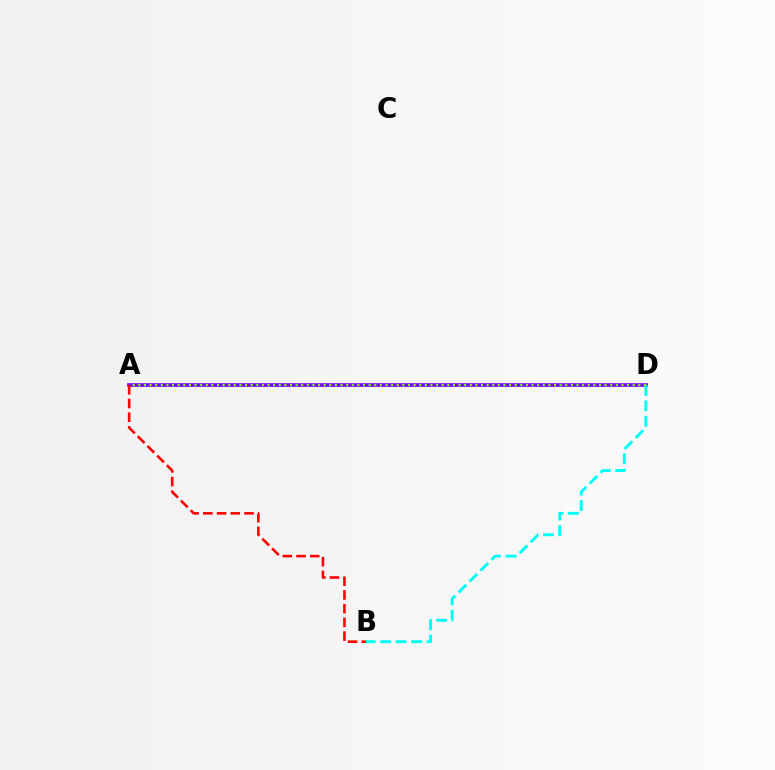{('A', 'D'): [{'color': '#7200ff', 'line_style': 'solid', 'thickness': 2.61}, {'color': '#84ff00', 'line_style': 'dotted', 'thickness': 1.53}], ('B', 'D'): [{'color': '#00fff6', 'line_style': 'dashed', 'thickness': 2.1}], ('A', 'B'): [{'color': '#ff0000', 'line_style': 'dashed', 'thickness': 1.86}]}